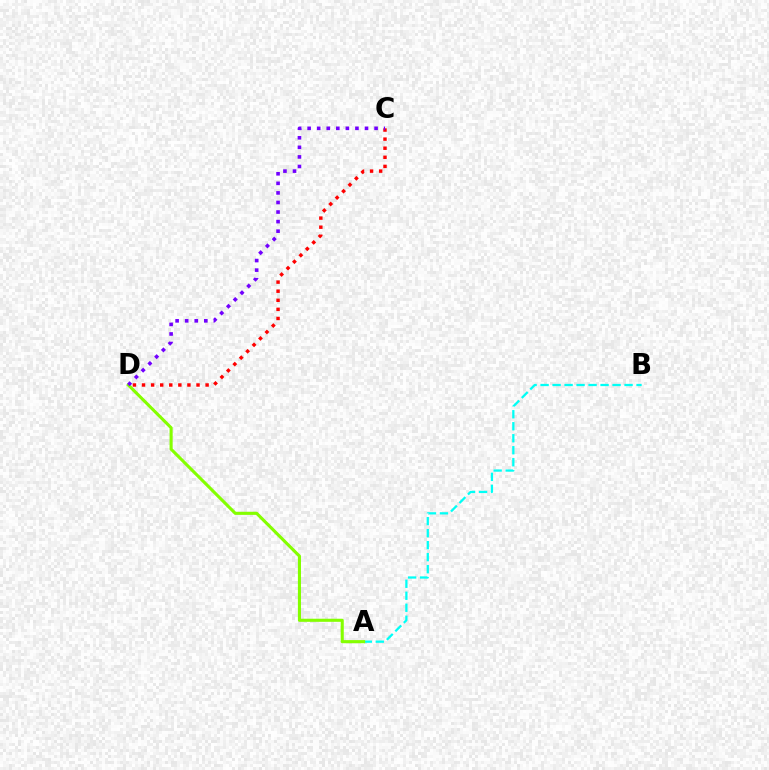{('A', 'B'): [{'color': '#00fff6', 'line_style': 'dashed', 'thickness': 1.63}], ('C', 'D'): [{'color': '#ff0000', 'line_style': 'dotted', 'thickness': 2.47}, {'color': '#7200ff', 'line_style': 'dotted', 'thickness': 2.6}], ('A', 'D'): [{'color': '#84ff00', 'line_style': 'solid', 'thickness': 2.23}]}